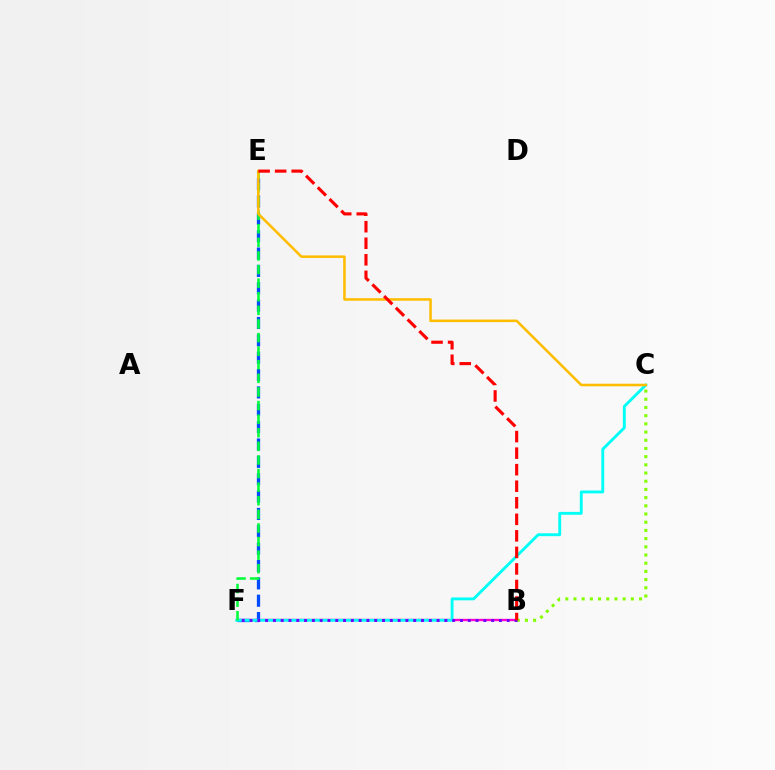{('B', 'F'): [{'color': '#ff00cf', 'line_style': 'solid', 'thickness': 1.69}, {'color': '#7200ff', 'line_style': 'dotted', 'thickness': 2.12}], ('B', 'C'): [{'color': '#84ff00', 'line_style': 'dotted', 'thickness': 2.23}], ('E', 'F'): [{'color': '#004bff', 'line_style': 'dashed', 'thickness': 2.36}, {'color': '#00ff39', 'line_style': 'dashed', 'thickness': 1.85}], ('C', 'F'): [{'color': '#00fff6', 'line_style': 'solid', 'thickness': 2.06}], ('C', 'E'): [{'color': '#ffbd00', 'line_style': 'solid', 'thickness': 1.84}], ('B', 'E'): [{'color': '#ff0000', 'line_style': 'dashed', 'thickness': 2.25}]}